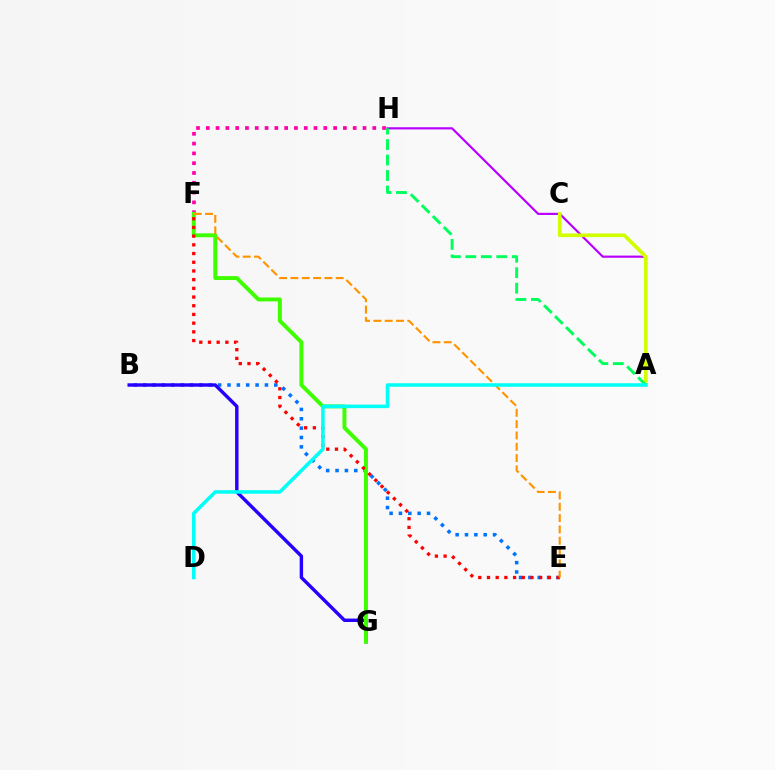{('A', 'H'): [{'color': '#b900ff', 'line_style': 'solid', 'thickness': 1.57}, {'color': '#00ff5c', 'line_style': 'dashed', 'thickness': 2.1}], ('A', 'C'): [{'color': '#d1ff00', 'line_style': 'solid', 'thickness': 2.66}], ('F', 'H'): [{'color': '#ff00ac', 'line_style': 'dotted', 'thickness': 2.66}], ('B', 'E'): [{'color': '#0074ff', 'line_style': 'dotted', 'thickness': 2.54}], ('B', 'G'): [{'color': '#2500ff', 'line_style': 'solid', 'thickness': 2.46}], ('F', 'G'): [{'color': '#3dff00', 'line_style': 'solid', 'thickness': 2.82}], ('E', 'F'): [{'color': '#ff0000', 'line_style': 'dotted', 'thickness': 2.36}, {'color': '#ff9400', 'line_style': 'dashed', 'thickness': 1.54}], ('A', 'D'): [{'color': '#00fff6', 'line_style': 'solid', 'thickness': 2.54}]}